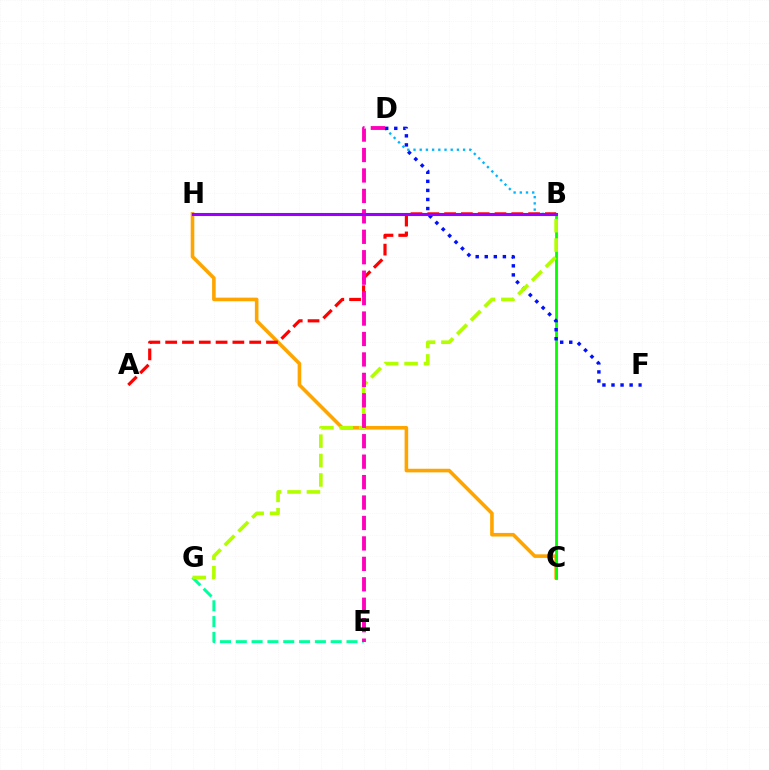{('C', 'H'): [{'color': '#ffa500', 'line_style': 'solid', 'thickness': 2.59}], ('B', 'C'): [{'color': '#08ff00', 'line_style': 'solid', 'thickness': 2.05}], ('E', 'G'): [{'color': '#00ff9d', 'line_style': 'dashed', 'thickness': 2.15}], ('B', 'D'): [{'color': '#00b5ff', 'line_style': 'dotted', 'thickness': 1.68}], ('A', 'B'): [{'color': '#ff0000', 'line_style': 'dashed', 'thickness': 2.28}], ('D', 'F'): [{'color': '#0010ff', 'line_style': 'dotted', 'thickness': 2.46}], ('B', 'G'): [{'color': '#b3ff00', 'line_style': 'dashed', 'thickness': 2.64}], ('D', 'E'): [{'color': '#ff00bd', 'line_style': 'dashed', 'thickness': 2.78}], ('B', 'H'): [{'color': '#9b00ff', 'line_style': 'solid', 'thickness': 2.21}]}